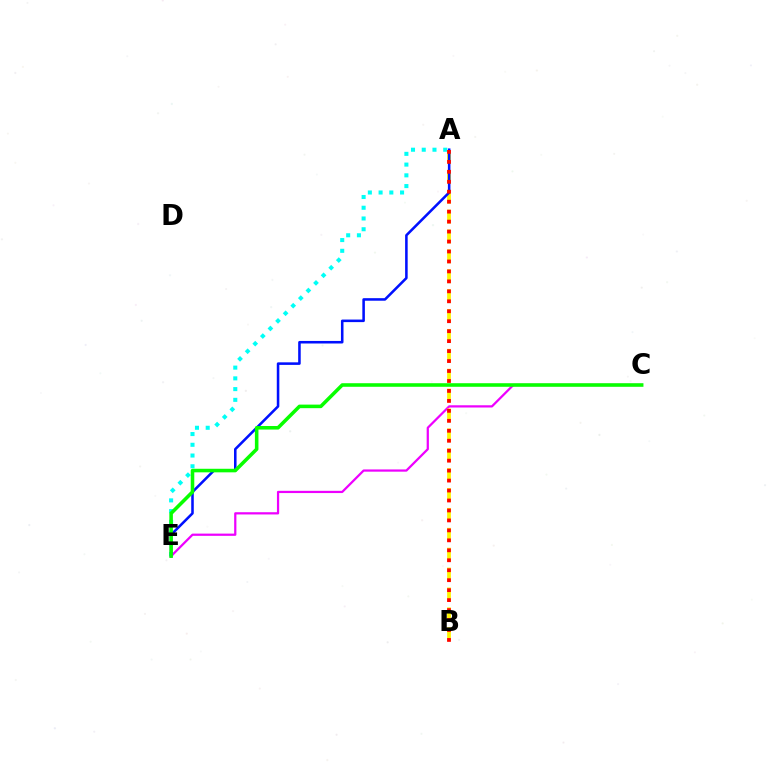{('A', 'E'): [{'color': '#00fff6', 'line_style': 'dotted', 'thickness': 2.92}, {'color': '#0010ff', 'line_style': 'solid', 'thickness': 1.84}], ('C', 'E'): [{'color': '#ee00ff', 'line_style': 'solid', 'thickness': 1.61}, {'color': '#08ff00', 'line_style': 'solid', 'thickness': 2.56}], ('A', 'B'): [{'color': '#fcf500', 'line_style': 'dashed', 'thickness': 2.7}, {'color': '#ff0000', 'line_style': 'dotted', 'thickness': 2.71}]}